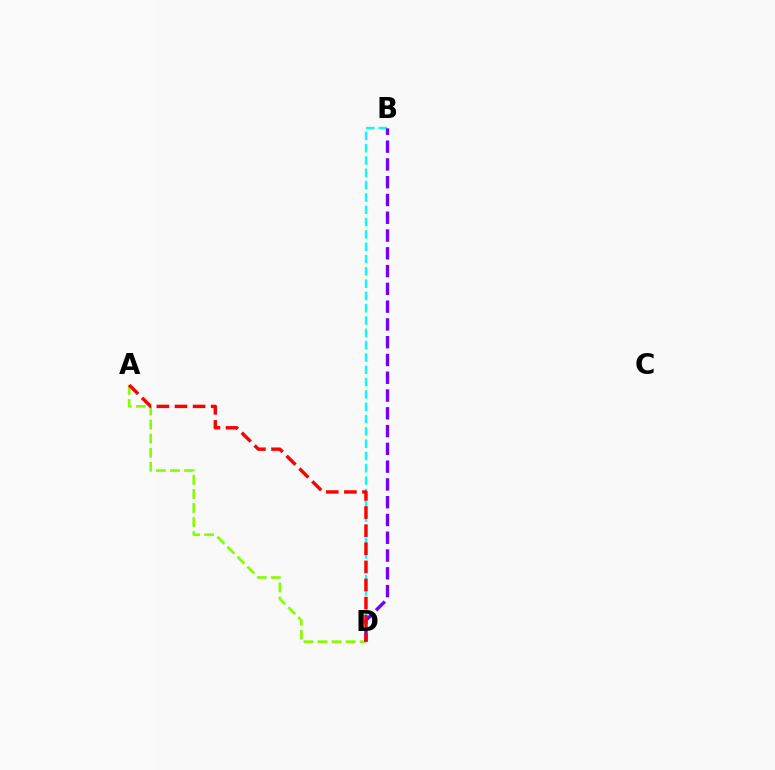{('B', 'D'): [{'color': '#00fff6', 'line_style': 'dashed', 'thickness': 1.67}, {'color': '#7200ff', 'line_style': 'dashed', 'thickness': 2.42}], ('A', 'D'): [{'color': '#84ff00', 'line_style': 'dashed', 'thickness': 1.91}, {'color': '#ff0000', 'line_style': 'dashed', 'thickness': 2.46}]}